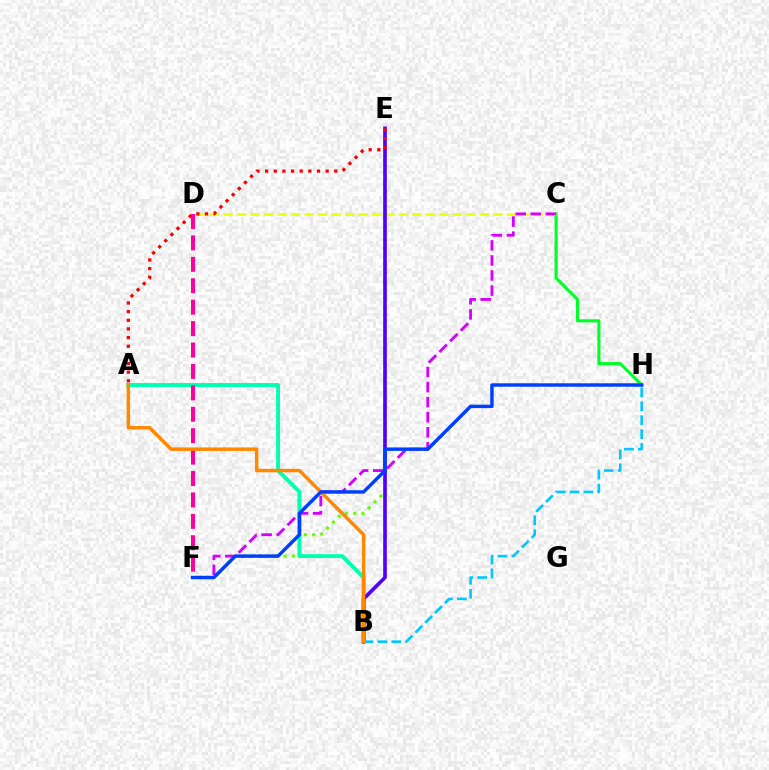{('E', 'F'): [{'color': '#66ff00', 'line_style': 'dotted', 'thickness': 2.26}], ('C', 'H'): [{'color': '#00ff27', 'line_style': 'solid', 'thickness': 2.23}], ('C', 'D'): [{'color': '#eeff00', 'line_style': 'dashed', 'thickness': 1.83}], ('A', 'B'): [{'color': '#00ffaf', 'line_style': 'solid', 'thickness': 2.81}, {'color': '#ff8800', 'line_style': 'solid', 'thickness': 2.5}], ('C', 'F'): [{'color': '#d600ff', 'line_style': 'dashed', 'thickness': 2.05}], ('B', 'E'): [{'color': '#4f00ff', 'line_style': 'solid', 'thickness': 2.63}], ('A', 'E'): [{'color': '#ff0000', 'line_style': 'dotted', 'thickness': 2.35}], ('D', 'F'): [{'color': '#ff00a0', 'line_style': 'dashed', 'thickness': 2.91}], ('B', 'H'): [{'color': '#00c7ff', 'line_style': 'dashed', 'thickness': 1.89}], ('F', 'H'): [{'color': '#003fff', 'line_style': 'solid', 'thickness': 2.47}]}